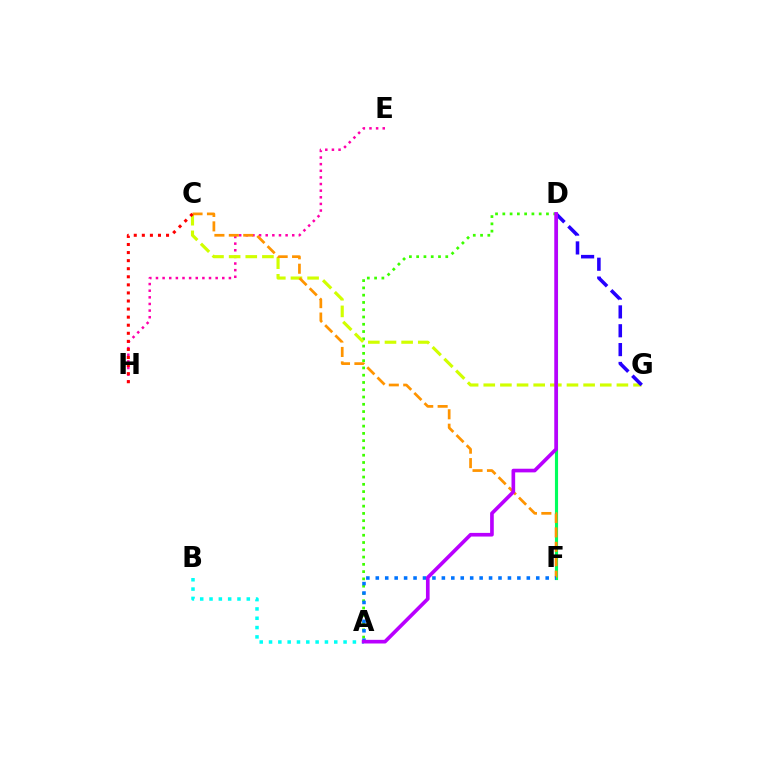{('D', 'F'): [{'color': '#00ff5c', 'line_style': 'solid', 'thickness': 2.26}], ('E', 'H'): [{'color': '#ff00ac', 'line_style': 'dotted', 'thickness': 1.8}], ('A', 'D'): [{'color': '#3dff00', 'line_style': 'dotted', 'thickness': 1.98}, {'color': '#b900ff', 'line_style': 'solid', 'thickness': 2.63}], ('A', 'B'): [{'color': '#00fff6', 'line_style': 'dotted', 'thickness': 2.53}], ('C', 'G'): [{'color': '#d1ff00', 'line_style': 'dashed', 'thickness': 2.26}], ('C', 'F'): [{'color': '#ff9400', 'line_style': 'dashed', 'thickness': 1.96}], ('A', 'F'): [{'color': '#0074ff', 'line_style': 'dotted', 'thickness': 2.56}], ('C', 'H'): [{'color': '#ff0000', 'line_style': 'dotted', 'thickness': 2.19}], ('D', 'G'): [{'color': '#2500ff', 'line_style': 'dashed', 'thickness': 2.56}]}